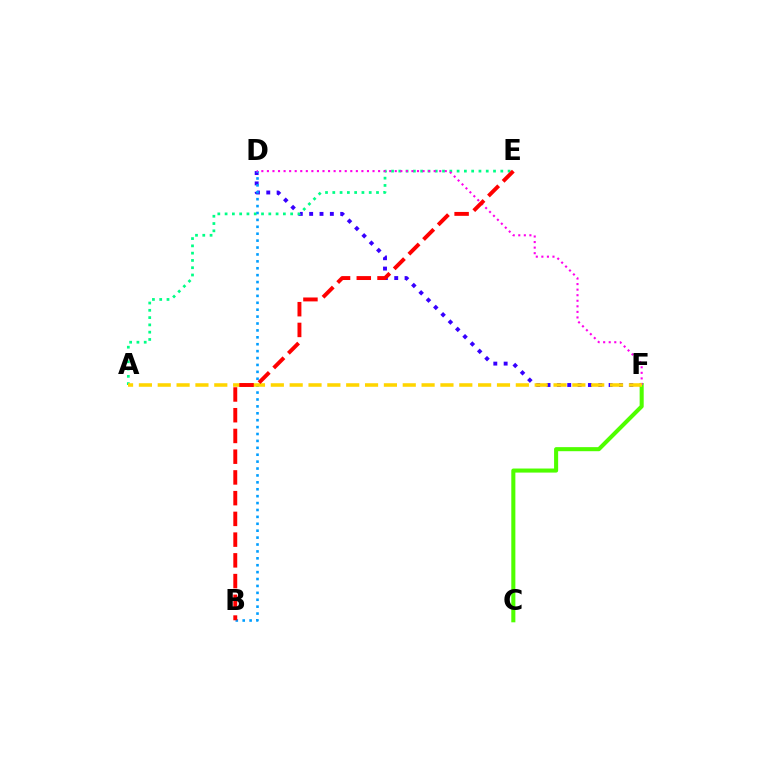{('D', 'F'): [{'color': '#3700ff', 'line_style': 'dotted', 'thickness': 2.81}, {'color': '#ff00ed', 'line_style': 'dotted', 'thickness': 1.51}], ('C', 'F'): [{'color': '#4fff00', 'line_style': 'solid', 'thickness': 2.93}], ('A', 'E'): [{'color': '#00ff86', 'line_style': 'dotted', 'thickness': 1.98}], ('B', 'D'): [{'color': '#009eff', 'line_style': 'dotted', 'thickness': 1.88}], ('A', 'F'): [{'color': '#ffd500', 'line_style': 'dashed', 'thickness': 2.56}], ('B', 'E'): [{'color': '#ff0000', 'line_style': 'dashed', 'thickness': 2.82}]}